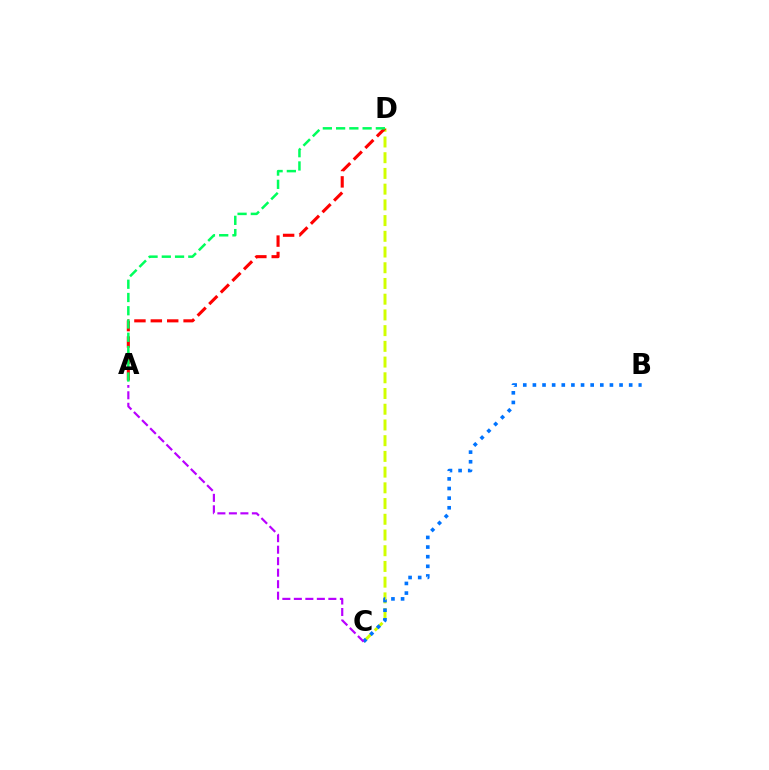{('C', 'D'): [{'color': '#d1ff00', 'line_style': 'dashed', 'thickness': 2.14}], ('A', 'D'): [{'color': '#ff0000', 'line_style': 'dashed', 'thickness': 2.23}, {'color': '#00ff5c', 'line_style': 'dashed', 'thickness': 1.8}], ('B', 'C'): [{'color': '#0074ff', 'line_style': 'dotted', 'thickness': 2.62}], ('A', 'C'): [{'color': '#b900ff', 'line_style': 'dashed', 'thickness': 1.56}]}